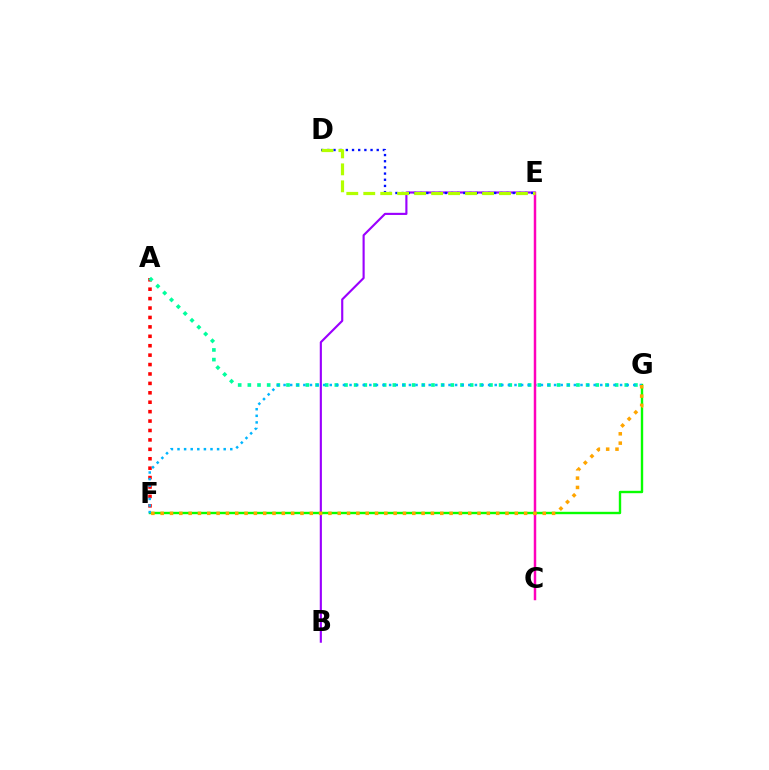{('B', 'E'): [{'color': '#9b00ff', 'line_style': 'solid', 'thickness': 1.54}], ('F', 'G'): [{'color': '#08ff00', 'line_style': 'solid', 'thickness': 1.72}, {'color': '#00b5ff', 'line_style': 'dotted', 'thickness': 1.79}, {'color': '#ffa500', 'line_style': 'dotted', 'thickness': 2.53}], ('A', 'F'): [{'color': '#ff0000', 'line_style': 'dotted', 'thickness': 2.56}], ('A', 'G'): [{'color': '#00ff9d', 'line_style': 'dotted', 'thickness': 2.63}], ('D', 'E'): [{'color': '#0010ff', 'line_style': 'dotted', 'thickness': 1.68}, {'color': '#b3ff00', 'line_style': 'dashed', 'thickness': 2.3}], ('C', 'E'): [{'color': '#ff00bd', 'line_style': 'solid', 'thickness': 1.79}]}